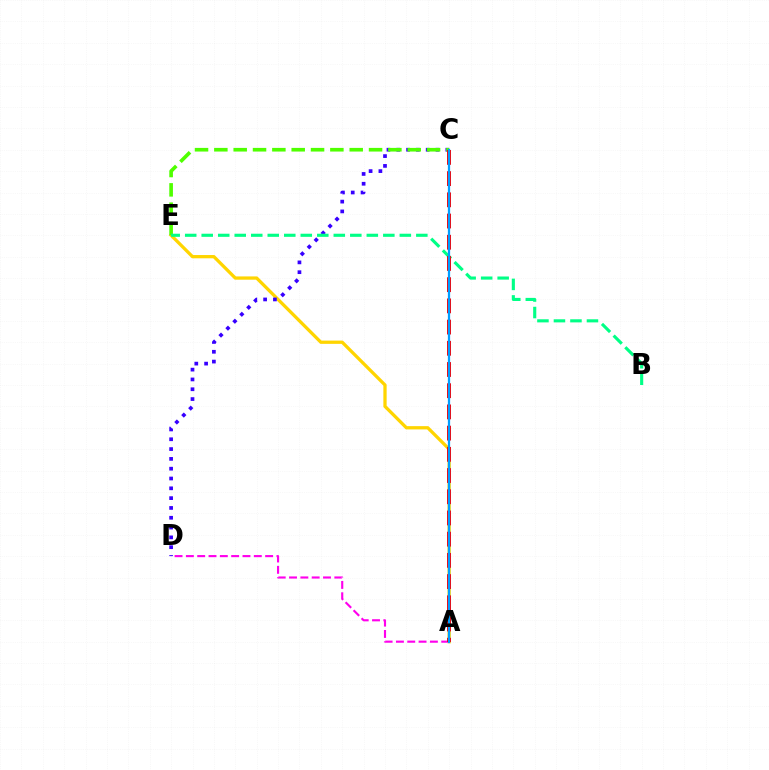{('A', 'E'): [{'color': '#ffd500', 'line_style': 'solid', 'thickness': 2.36}], ('A', 'D'): [{'color': '#ff00ed', 'line_style': 'dashed', 'thickness': 1.54}], ('C', 'D'): [{'color': '#3700ff', 'line_style': 'dotted', 'thickness': 2.67}], ('C', 'E'): [{'color': '#4fff00', 'line_style': 'dashed', 'thickness': 2.63}], ('B', 'E'): [{'color': '#00ff86', 'line_style': 'dashed', 'thickness': 2.24}], ('A', 'C'): [{'color': '#ff0000', 'line_style': 'dashed', 'thickness': 2.88}, {'color': '#009eff', 'line_style': 'solid', 'thickness': 1.62}]}